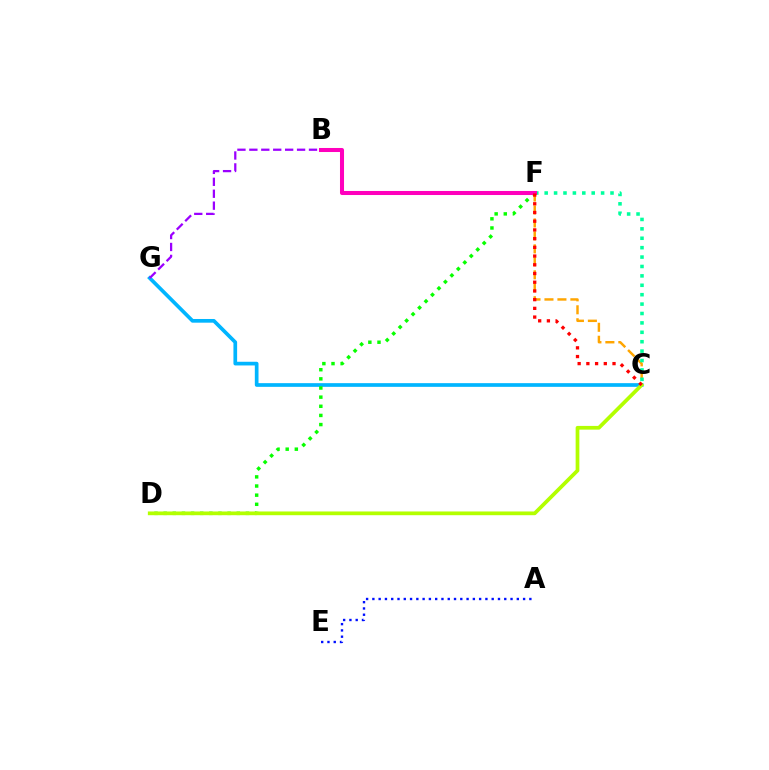{('C', 'F'): [{'color': '#ffa500', 'line_style': 'dashed', 'thickness': 1.76}, {'color': '#00ff9d', 'line_style': 'dotted', 'thickness': 2.56}, {'color': '#ff0000', 'line_style': 'dotted', 'thickness': 2.37}], ('C', 'G'): [{'color': '#00b5ff', 'line_style': 'solid', 'thickness': 2.66}], ('D', 'F'): [{'color': '#08ff00', 'line_style': 'dotted', 'thickness': 2.48}], ('B', 'F'): [{'color': '#ff00bd', 'line_style': 'solid', 'thickness': 2.91}], ('C', 'D'): [{'color': '#b3ff00', 'line_style': 'solid', 'thickness': 2.68}], ('A', 'E'): [{'color': '#0010ff', 'line_style': 'dotted', 'thickness': 1.71}], ('B', 'G'): [{'color': '#9b00ff', 'line_style': 'dashed', 'thickness': 1.62}]}